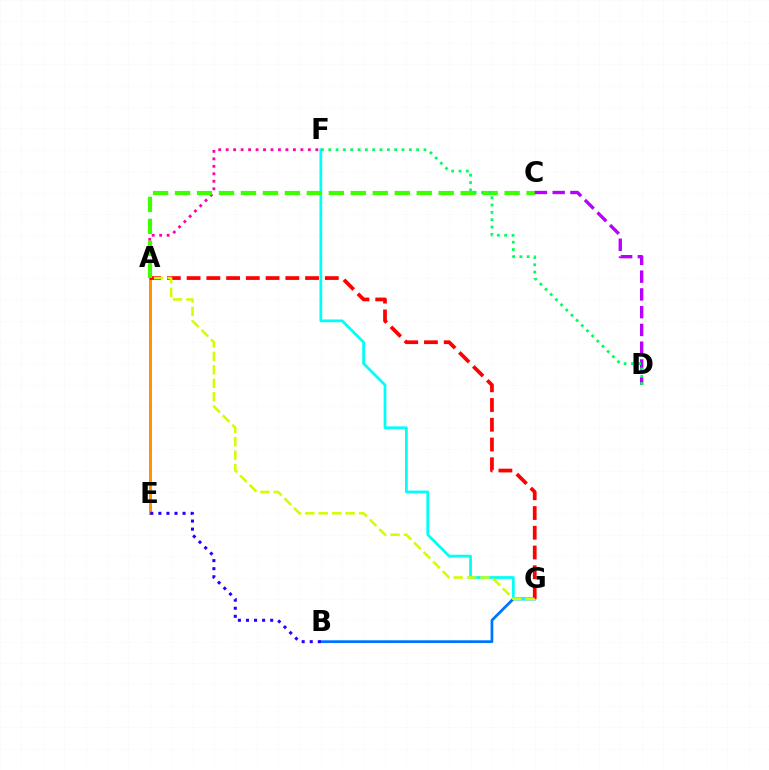{('A', 'F'): [{'color': '#ff00ac', 'line_style': 'dotted', 'thickness': 2.03}], ('A', 'E'): [{'color': '#ff9400', 'line_style': 'solid', 'thickness': 2.17}], ('B', 'G'): [{'color': '#0074ff', 'line_style': 'solid', 'thickness': 1.98}], ('F', 'G'): [{'color': '#00fff6', 'line_style': 'solid', 'thickness': 1.99}], ('A', 'G'): [{'color': '#ff0000', 'line_style': 'dashed', 'thickness': 2.68}, {'color': '#d1ff00', 'line_style': 'dashed', 'thickness': 1.83}], ('B', 'E'): [{'color': '#2500ff', 'line_style': 'dotted', 'thickness': 2.19}], ('A', 'C'): [{'color': '#3dff00', 'line_style': 'dashed', 'thickness': 2.98}], ('C', 'D'): [{'color': '#b900ff', 'line_style': 'dashed', 'thickness': 2.41}], ('D', 'F'): [{'color': '#00ff5c', 'line_style': 'dotted', 'thickness': 1.99}]}